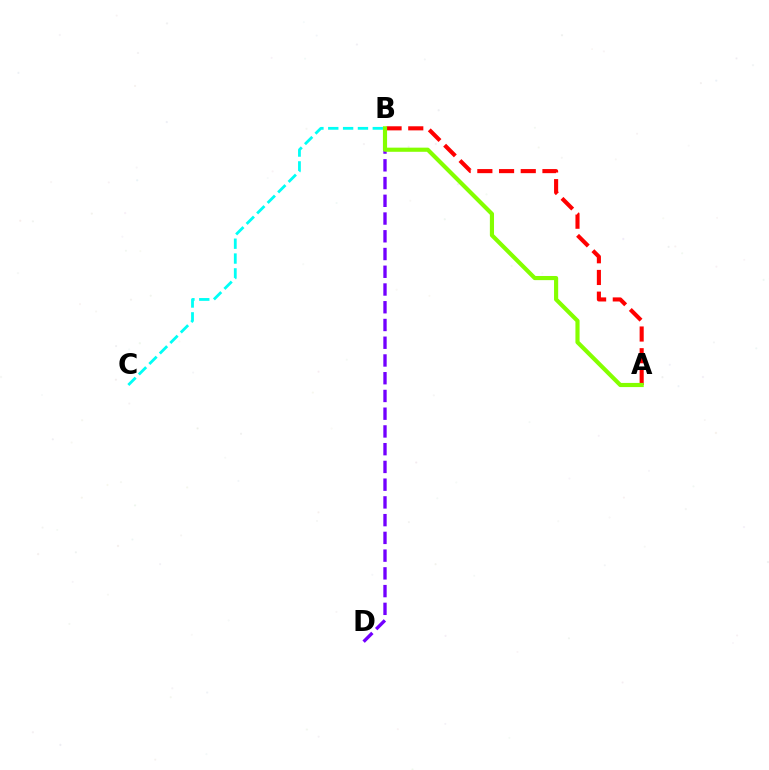{('B', 'D'): [{'color': '#7200ff', 'line_style': 'dashed', 'thickness': 2.41}], ('A', 'B'): [{'color': '#ff0000', 'line_style': 'dashed', 'thickness': 2.95}, {'color': '#84ff00', 'line_style': 'solid', 'thickness': 2.98}], ('B', 'C'): [{'color': '#00fff6', 'line_style': 'dashed', 'thickness': 2.02}]}